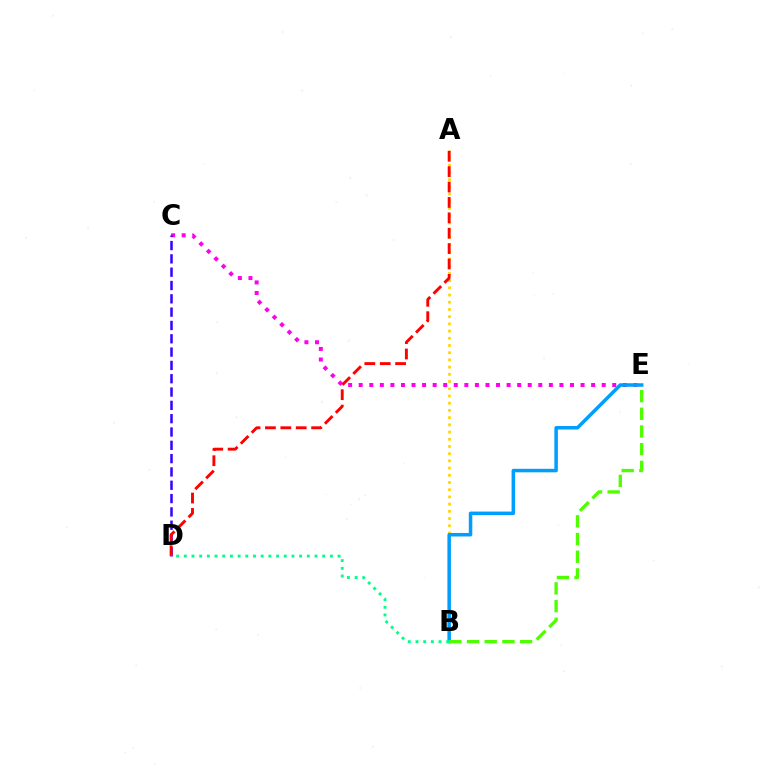{('C', 'E'): [{'color': '#ff00ed', 'line_style': 'dotted', 'thickness': 2.87}], ('A', 'B'): [{'color': '#ffd500', 'line_style': 'dotted', 'thickness': 1.96}], ('B', 'E'): [{'color': '#009eff', 'line_style': 'solid', 'thickness': 2.53}, {'color': '#4fff00', 'line_style': 'dashed', 'thickness': 2.4}], ('C', 'D'): [{'color': '#3700ff', 'line_style': 'dashed', 'thickness': 1.81}], ('A', 'D'): [{'color': '#ff0000', 'line_style': 'dashed', 'thickness': 2.09}], ('B', 'D'): [{'color': '#00ff86', 'line_style': 'dotted', 'thickness': 2.09}]}